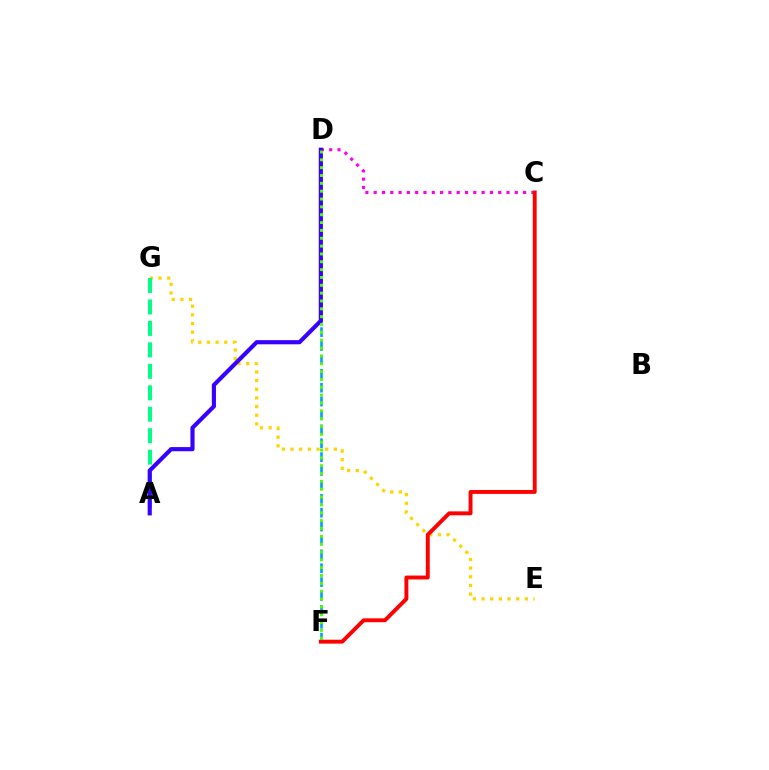{('E', 'G'): [{'color': '#ffd500', 'line_style': 'dotted', 'thickness': 2.35}], ('A', 'G'): [{'color': '#00ff86', 'line_style': 'dashed', 'thickness': 2.92}], ('D', 'F'): [{'color': '#009eff', 'line_style': 'dashed', 'thickness': 1.89}, {'color': '#4fff00', 'line_style': 'dotted', 'thickness': 2.13}], ('C', 'D'): [{'color': '#ff00ed', 'line_style': 'dotted', 'thickness': 2.26}], ('A', 'D'): [{'color': '#3700ff', 'line_style': 'solid', 'thickness': 2.98}], ('C', 'F'): [{'color': '#ff0000', 'line_style': 'solid', 'thickness': 2.81}]}